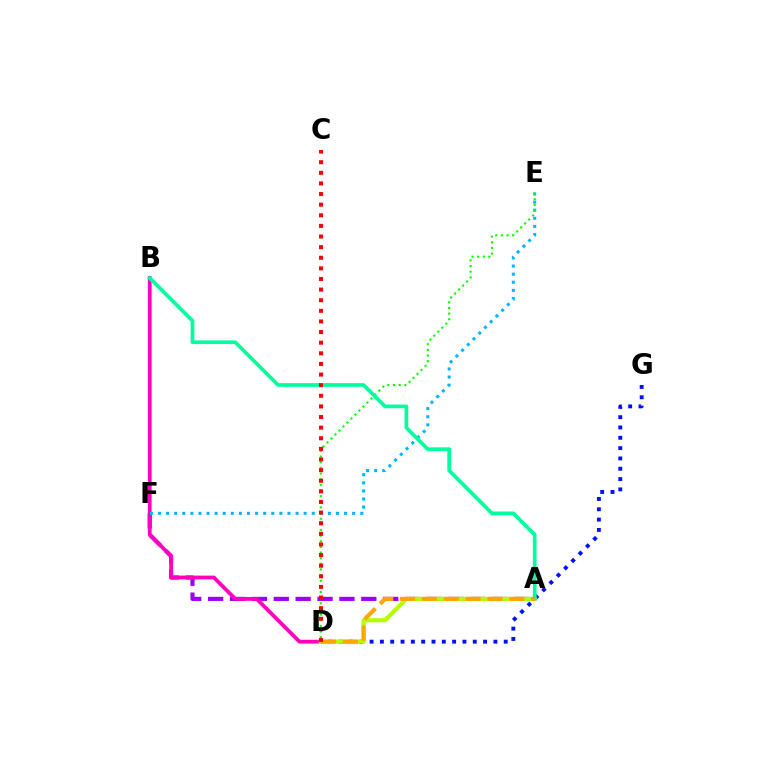{('A', 'F'): [{'color': '#9b00ff', 'line_style': 'dashed', 'thickness': 2.97}], ('D', 'G'): [{'color': '#0010ff', 'line_style': 'dotted', 'thickness': 2.8}], ('B', 'D'): [{'color': '#ff00bd', 'line_style': 'solid', 'thickness': 2.73}], ('A', 'D'): [{'color': '#b3ff00', 'line_style': 'solid', 'thickness': 2.98}, {'color': '#ffa500', 'line_style': 'dashed', 'thickness': 2.97}], ('E', 'F'): [{'color': '#00b5ff', 'line_style': 'dotted', 'thickness': 2.2}], ('D', 'E'): [{'color': '#08ff00', 'line_style': 'dotted', 'thickness': 1.53}], ('A', 'B'): [{'color': '#00ff9d', 'line_style': 'solid', 'thickness': 2.66}], ('C', 'D'): [{'color': '#ff0000', 'line_style': 'dotted', 'thickness': 2.88}]}